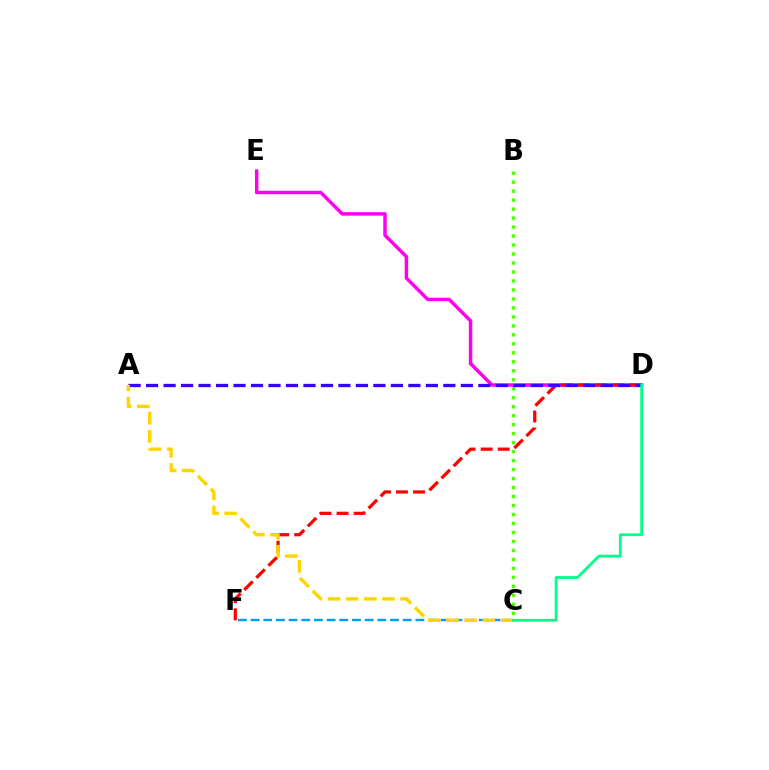{('D', 'E'): [{'color': '#ff00ed', 'line_style': 'solid', 'thickness': 2.5}], ('D', 'F'): [{'color': '#ff0000', 'line_style': 'dashed', 'thickness': 2.32}], ('C', 'F'): [{'color': '#009eff', 'line_style': 'dashed', 'thickness': 1.72}], ('B', 'C'): [{'color': '#4fff00', 'line_style': 'dotted', 'thickness': 2.44}], ('A', 'D'): [{'color': '#3700ff', 'line_style': 'dashed', 'thickness': 2.38}], ('A', 'C'): [{'color': '#ffd500', 'line_style': 'dashed', 'thickness': 2.47}], ('C', 'D'): [{'color': '#00ff86', 'line_style': 'solid', 'thickness': 1.99}]}